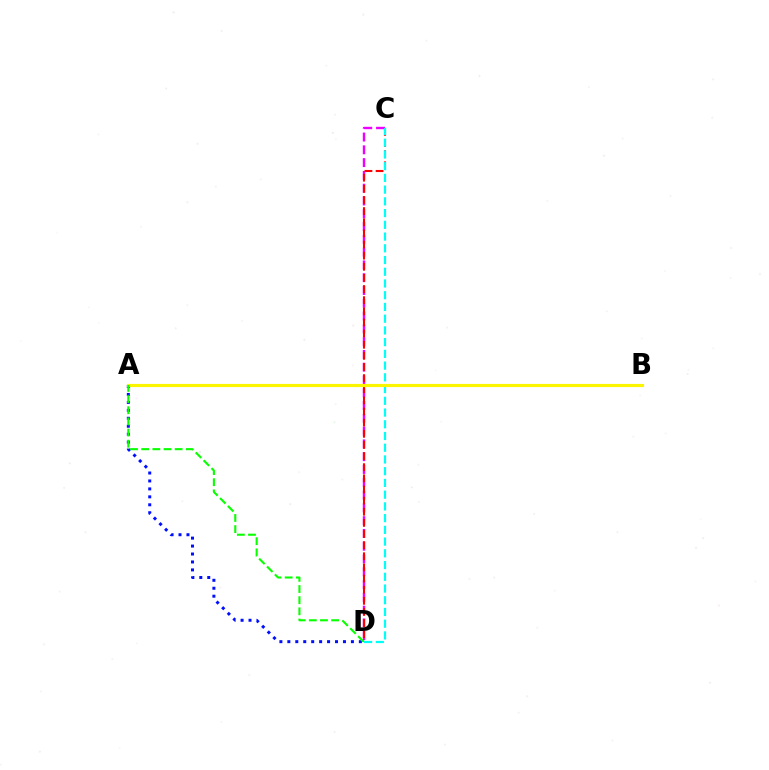{('C', 'D'): [{'color': '#ee00ff', 'line_style': 'dashed', 'thickness': 1.74}, {'color': '#ff0000', 'line_style': 'dashed', 'thickness': 1.51}, {'color': '#00fff6', 'line_style': 'dashed', 'thickness': 1.59}], ('A', 'D'): [{'color': '#0010ff', 'line_style': 'dotted', 'thickness': 2.16}, {'color': '#08ff00', 'line_style': 'dashed', 'thickness': 1.52}], ('A', 'B'): [{'color': '#fcf500', 'line_style': 'solid', 'thickness': 2.27}]}